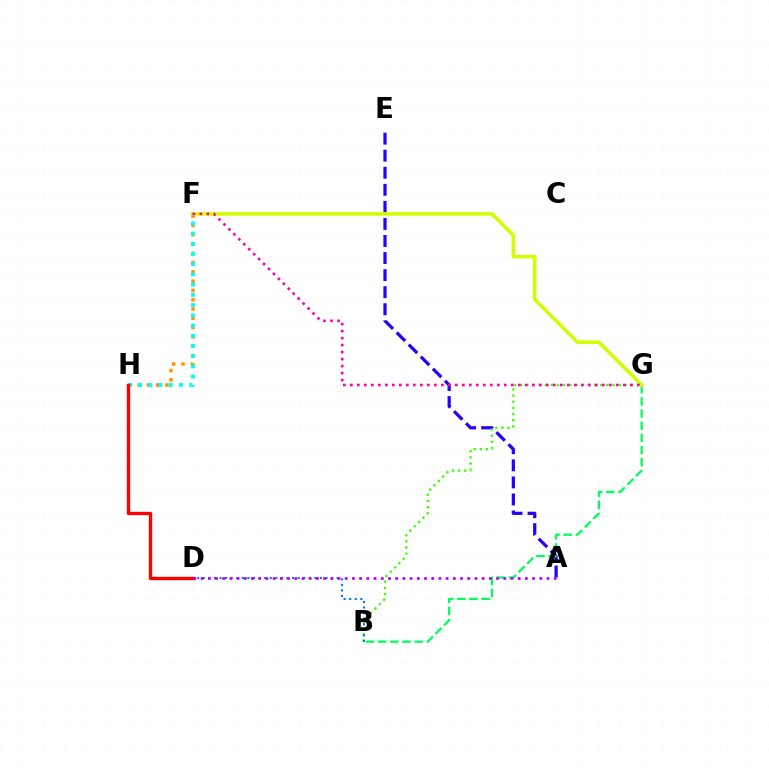{('F', 'H'): [{'color': '#ff9400', 'line_style': 'dotted', 'thickness': 2.52}, {'color': '#00fff6', 'line_style': 'dotted', 'thickness': 2.77}], ('A', 'E'): [{'color': '#2500ff', 'line_style': 'dashed', 'thickness': 2.32}], ('B', 'G'): [{'color': '#00ff5c', 'line_style': 'dashed', 'thickness': 1.65}, {'color': '#3dff00', 'line_style': 'dotted', 'thickness': 1.67}], ('F', 'G'): [{'color': '#d1ff00', 'line_style': 'solid', 'thickness': 2.56}, {'color': '#ff00ac', 'line_style': 'dotted', 'thickness': 1.9}], ('B', 'D'): [{'color': '#0074ff', 'line_style': 'dotted', 'thickness': 1.52}], ('D', 'H'): [{'color': '#ff0000', 'line_style': 'solid', 'thickness': 2.43}], ('A', 'D'): [{'color': '#b900ff', 'line_style': 'dotted', 'thickness': 1.96}]}